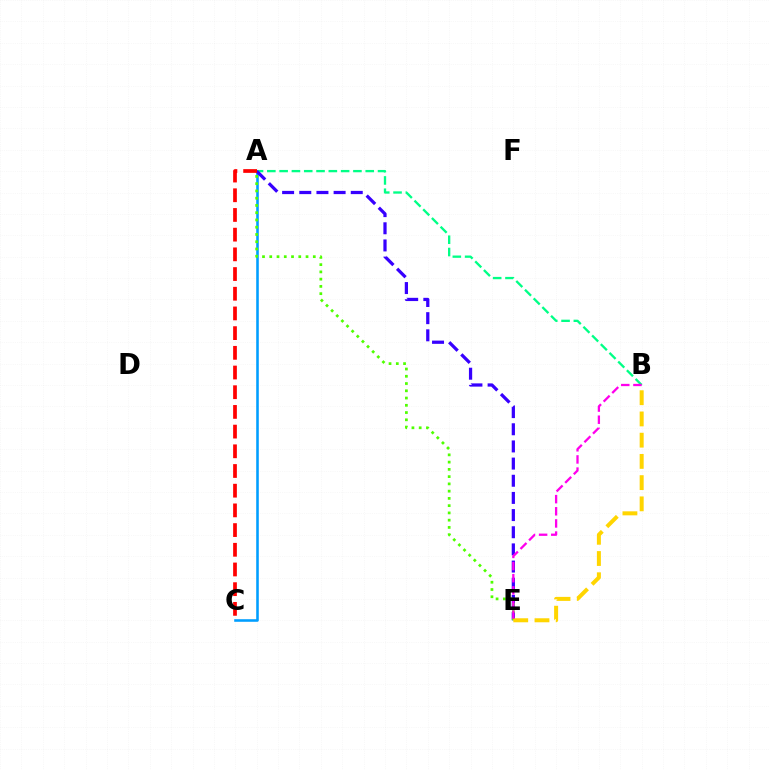{('A', 'C'): [{'color': '#009eff', 'line_style': 'solid', 'thickness': 1.85}, {'color': '#ff0000', 'line_style': 'dashed', 'thickness': 2.68}], ('A', 'B'): [{'color': '#00ff86', 'line_style': 'dashed', 'thickness': 1.67}], ('A', 'E'): [{'color': '#3700ff', 'line_style': 'dashed', 'thickness': 2.33}, {'color': '#4fff00', 'line_style': 'dotted', 'thickness': 1.97}], ('B', 'E'): [{'color': '#ffd500', 'line_style': 'dashed', 'thickness': 2.88}, {'color': '#ff00ed', 'line_style': 'dashed', 'thickness': 1.65}]}